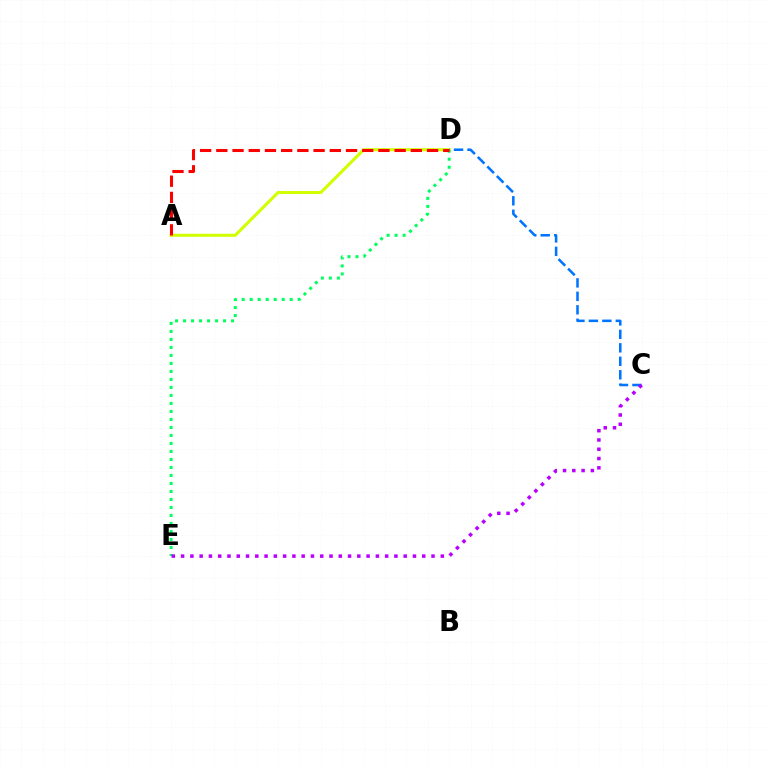{('A', 'D'): [{'color': '#d1ff00', 'line_style': 'solid', 'thickness': 2.2}, {'color': '#ff0000', 'line_style': 'dashed', 'thickness': 2.2}], ('C', 'D'): [{'color': '#0074ff', 'line_style': 'dashed', 'thickness': 1.83}], ('D', 'E'): [{'color': '#00ff5c', 'line_style': 'dotted', 'thickness': 2.17}], ('C', 'E'): [{'color': '#b900ff', 'line_style': 'dotted', 'thickness': 2.52}]}